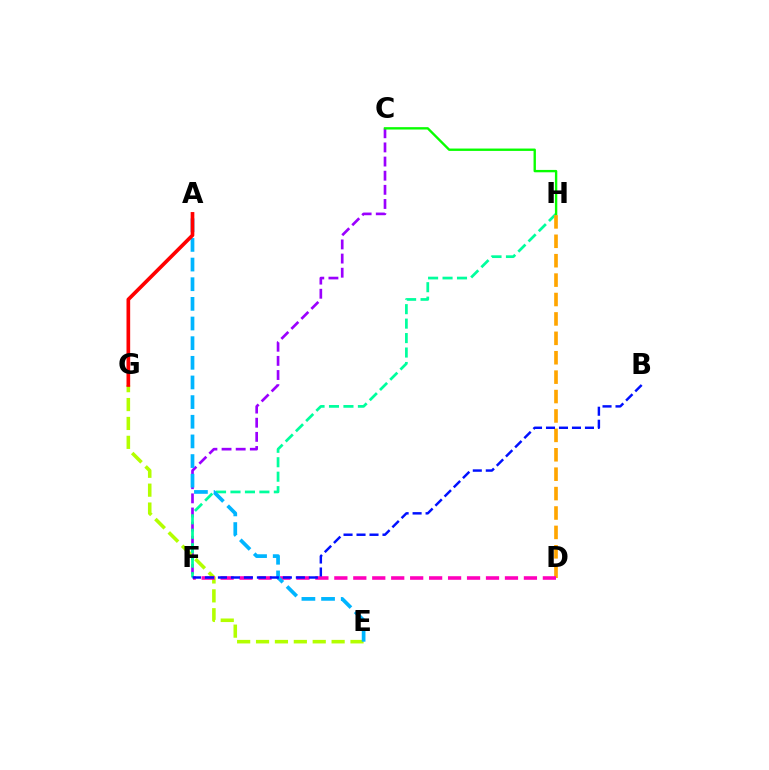{('C', 'F'): [{'color': '#9b00ff', 'line_style': 'dashed', 'thickness': 1.92}], ('E', 'G'): [{'color': '#b3ff00', 'line_style': 'dashed', 'thickness': 2.57}], ('F', 'H'): [{'color': '#00ff9d', 'line_style': 'dashed', 'thickness': 1.96}], ('D', 'H'): [{'color': '#ffa500', 'line_style': 'dashed', 'thickness': 2.64}], ('D', 'F'): [{'color': '#ff00bd', 'line_style': 'dashed', 'thickness': 2.58}], ('A', 'E'): [{'color': '#00b5ff', 'line_style': 'dashed', 'thickness': 2.67}], ('B', 'F'): [{'color': '#0010ff', 'line_style': 'dashed', 'thickness': 1.76}], ('C', 'H'): [{'color': '#08ff00', 'line_style': 'solid', 'thickness': 1.71}], ('A', 'G'): [{'color': '#ff0000', 'line_style': 'solid', 'thickness': 2.64}]}